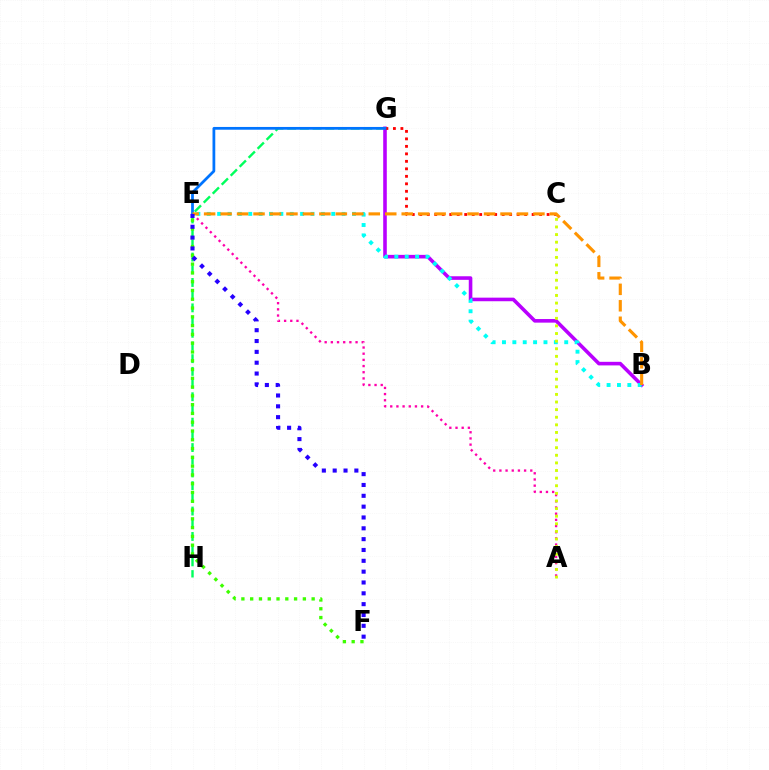{('G', 'H'): [{'color': '#00ff5c', 'line_style': 'dashed', 'thickness': 1.73}], ('B', 'G'): [{'color': '#b900ff', 'line_style': 'solid', 'thickness': 2.58}], ('A', 'E'): [{'color': '#ff00ac', 'line_style': 'dotted', 'thickness': 1.68}], ('C', 'G'): [{'color': '#ff0000', 'line_style': 'dotted', 'thickness': 2.04}], ('E', 'F'): [{'color': '#3dff00', 'line_style': 'dotted', 'thickness': 2.39}, {'color': '#2500ff', 'line_style': 'dotted', 'thickness': 2.94}], ('B', 'E'): [{'color': '#00fff6', 'line_style': 'dotted', 'thickness': 2.82}, {'color': '#ff9400', 'line_style': 'dashed', 'thickness': 2.24}], ('E', 'G'): [{'color': '#0074ff', 'line_style': 'solid', 'thickness': 1.99}], ('A', 'C'): [{'color': '#d1ff00', 'line_style': 'dotted', 'thickness': 2.07}]}